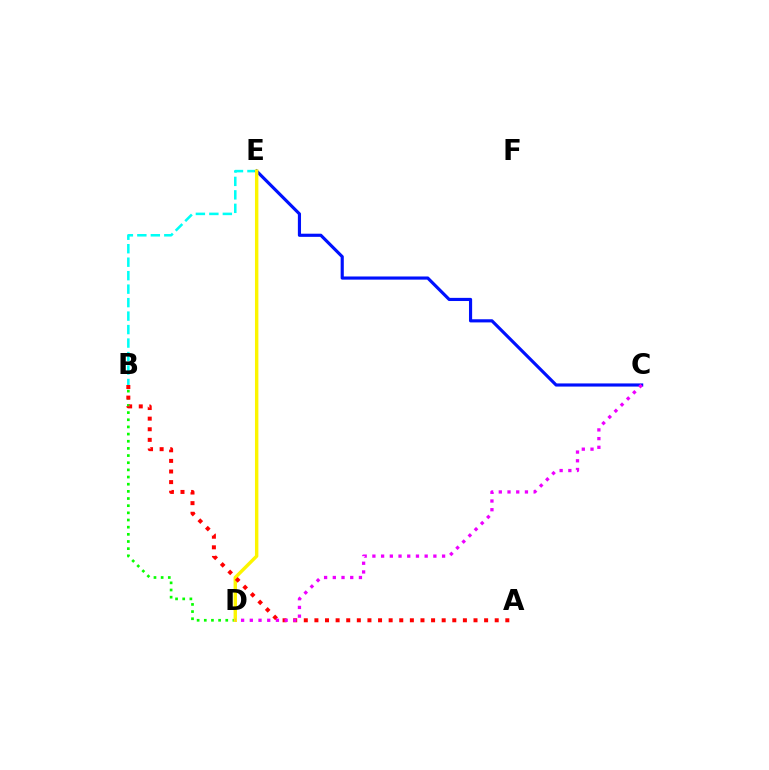{('B', 'D'): [{'color': '#08ff00', 'line_style': 'dotted', 'thickness': 1.95}], ('B', 'E'): [{'color': '#00fff6', 'line_style': 'dashed', 'thickness': 1.83}], ('C', 'E'): [{'color': '#0010ff', 'line_style': 'solid', 'thickness': 2.27}], ('D', 'E'): [{'color': '#fcf500', 'line_style': 'solid', 'thickness': 2.45}], ('A', 'B'): [{'color': '#ff0000', 'line_style': 'dotted', 'thickness': 2.88}], ('C', 'D'): [{'color': '#ee00ff', 'line_style': 'dotted', 'thickness': 2.37}]}